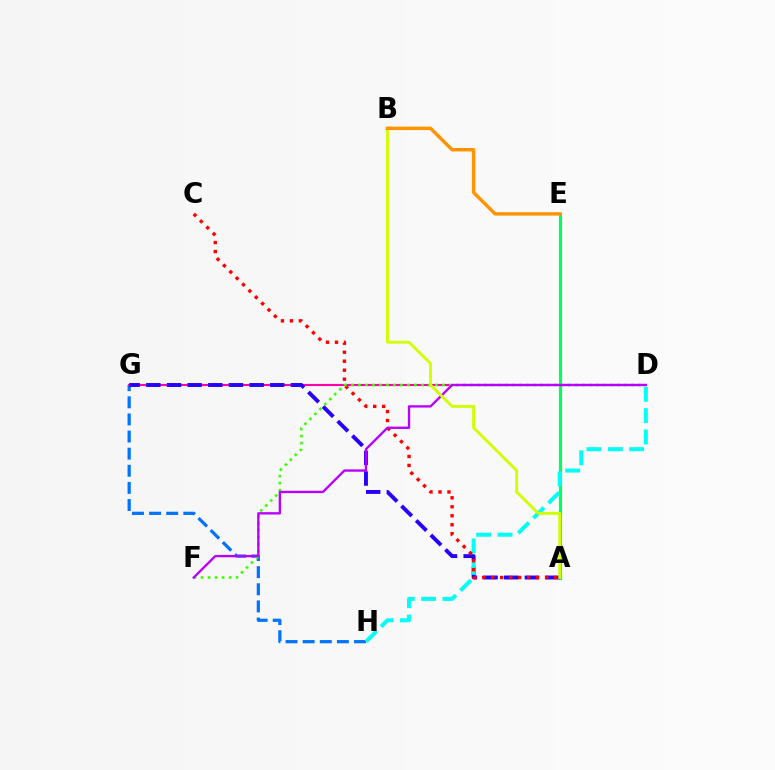{('G', 'H'): [{'color': '#0074ff', 'line_style': 'dashed', 'thickness': 2.33}], ('A', 'E'): [{'color': '#00ff5c', 'line_style': 'solid', 'thickness': 2.25}], ('D', 'G'): [{'color': '#ff00ac', 'line_style': 'solid', 'thickness': 1.51}], ('A', 'G'): [{'color': '#2500ff', 'line_style': 'dashed', 'thickness': 2.81}], ('D', 'H'): [{'color': '#00fff6', 'line_style': 'dashed', 'thickness': 2.9}], ('A', 'C'): [{'color': '#ff0000', 'line_style': 'dotted', 'thickness': 2.44}], ('D', 'F'): [{'color': '#3dff00', 'line_style': 'dotted', 'thickness': 1.9}, {'color': '#b900ff', 'line_style': 'solid', 'thickness': 1.69}], ('A', 'B'): [{'color': '#d1ff00', 'line_style': 'solid', 'thickness': 2.08}], ('B', 'E'): [{'color': '#ff9400', 'line_style': 'solid', 'thickness': 2.47}]}